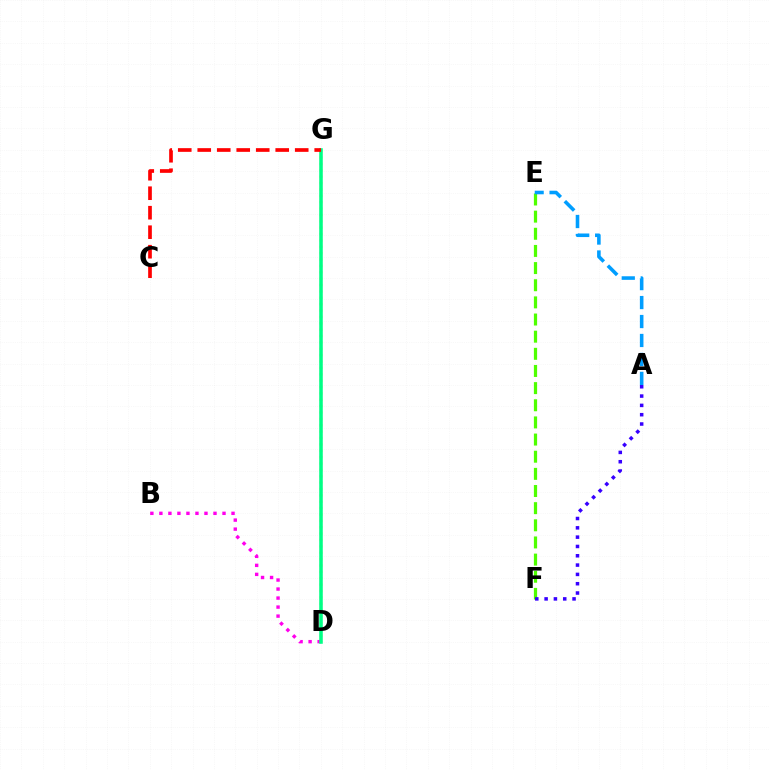{('E', 'F'): [{'color': '#4fff00', 'line_style': 'dashed', 'thickness': 2.33}], ('B', 'D'): [{'color': '#ff00ed', 'line_style': 'dotted', 'thickness': 2.45}], ('D', 'G'): [{'color': '#ffd500', 'line_style': 'dotted', 'thickness': 1.73}, {'color': '#00ff86', 'line_style': 'solid', 'thickness': 2.55}], ('A', 'E'): [{'color': '#009eff', 'line_style': 'dashed', 'thickness': 2.57}], ('C', 'G'): [{'color': '#ff0000', 'line_style': 'dashed', 'thickness': 2.65}], ('A', 'F'): [{'color': '#3700ff', 'line_style': 'dotted', 'thickness': 2.53}]}